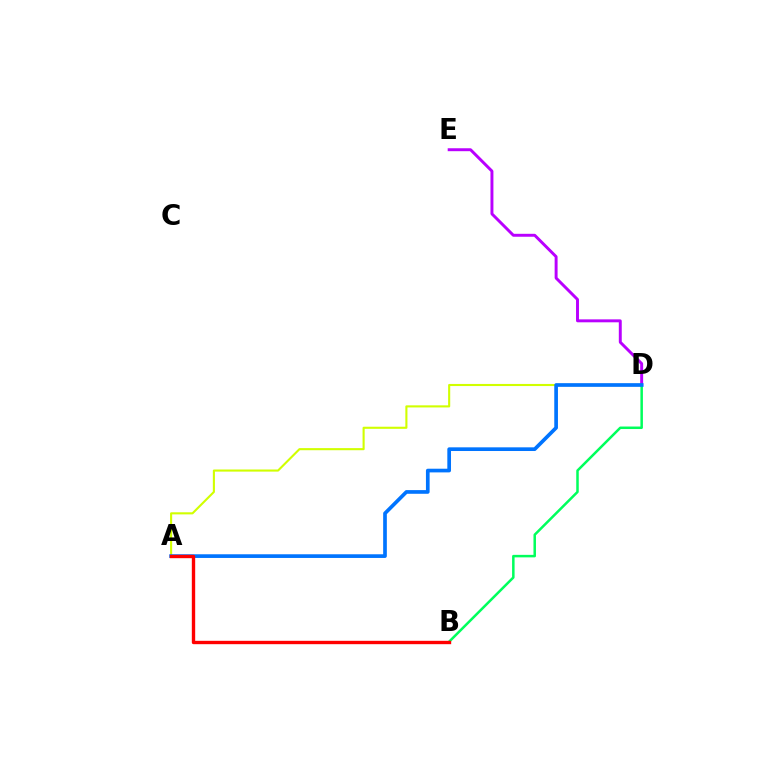{('D', 'E'): [{'color': '#b900ff', 'line_style': 'solid', 'thickness': 2.12}], ('A', 'D'): [{'color': '#d1ff00', 'line_style': 'solid', 'thickness': 1.52}, {'color': '#0074ff', 'line_style': 'solid', 'thickness': 2.65}], ('B', 'D'): [{'color': '#00ff5c', 'line_style': 'solid', 'thickness': 1.8}], ('A', 'B'): [{'color': '#ff0000', 'line_style': 'solid', 'thickness': 2.42}]}